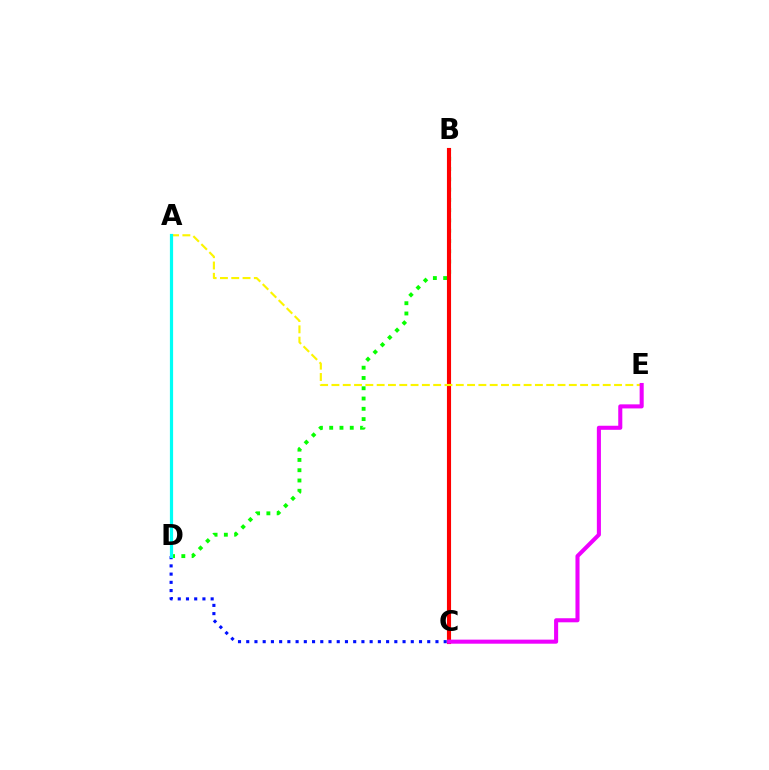{('C', 'D'): [{'color': '#0010ff', 'line_style': 'dotted', 'thickness': 2.24}], ('B', 'D'): [{'color': '#08ff00', 'line_style': 'dotted', 'thickness': 2.79}], ('B', 'C'): [{'color': '#ff0000', 'line_style': 'solid', 'thickness': 2.96}], ('A', 'E'): [{'color': '#fcf500', 'line_style': 'dashed', 'thickness': 1.54}], ('A', 'D'): [{'color': '#00fff6', 'line_style': 'solid', 'thickness': 2.3}], ('C', 'E'): [{'color': '#ee00ff', 'line_style': 'solid', 'thickness': 2.93}]}